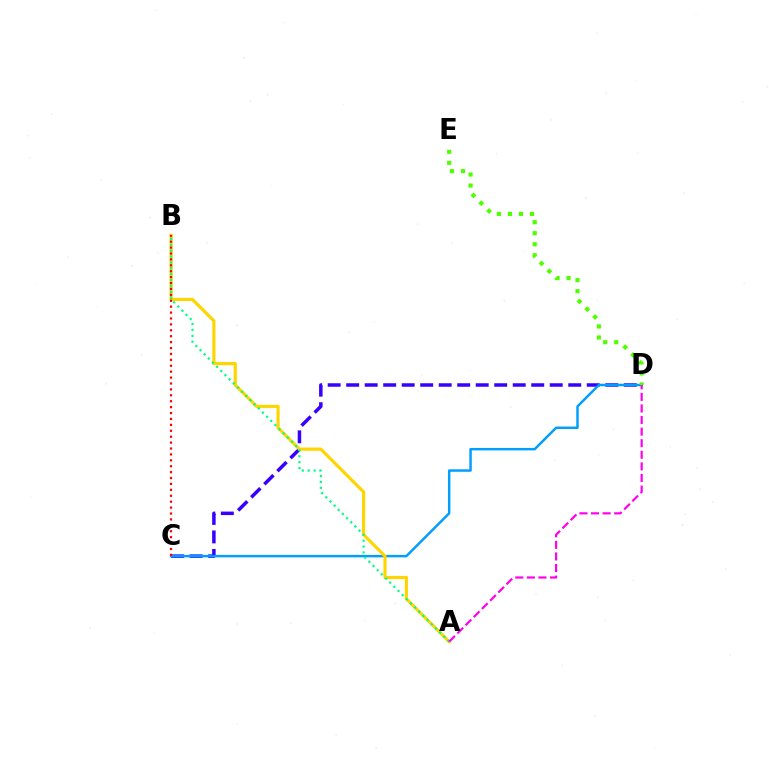{('C', 'D'): [{'color': '#3700ff', 'line_style': 'dashed', 'thickness': 2.51}, {'color': '#009eff', 'line_style': 'solid', 'thickness': 1.77}], ('A', 'B'): [{'color': '#ffd500', 'line_style': 'solid', 'thickness': 2.27}, {'color': '#00ff86', 'line_style': 'dotted', 'thickness': 1.6}], ('D', 'E'): [{'color': '#4fff00', 'line_style': 'dotted', 'thickness': 3.0}], ('A', 'D'): [{'color': '#ff00ed', 'line_style': 'dashed', 'thickness': 1.57}], ('B', 'C'): [{'color': '#ff0000', 'line_style': 'dotted', 'thickness': 1.61}]}